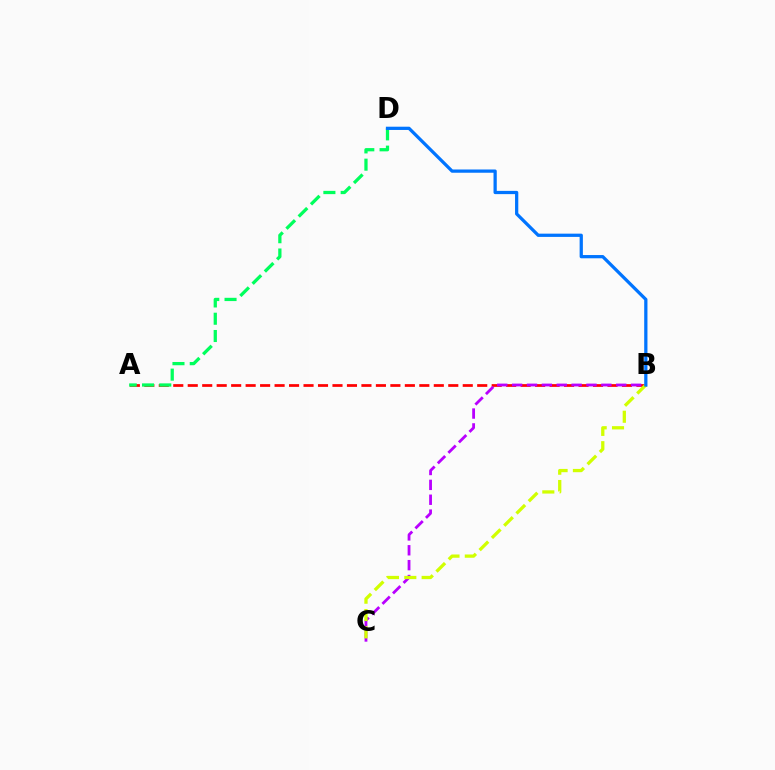{('A', 'B'): [{'color': '#ff0000', 'line_style': 'dashed', 'thickness': 1.97}], ('B', 'C'): [{'color': '#b900ff', 'line_style': 'dashed', 'thickness': 2.02}, {'color': '#d1ff00', 'line_style': 'dashed', 'thickness': 2.35}], ('A', 'D'): [{'color': '#00ff5c', 'line_style': 'dashed', 'thickness': 2.35}], ('B', 'D'): [{'color': '#0074ff', 'line_style': 'solid', 'thickness': 2.34}]}